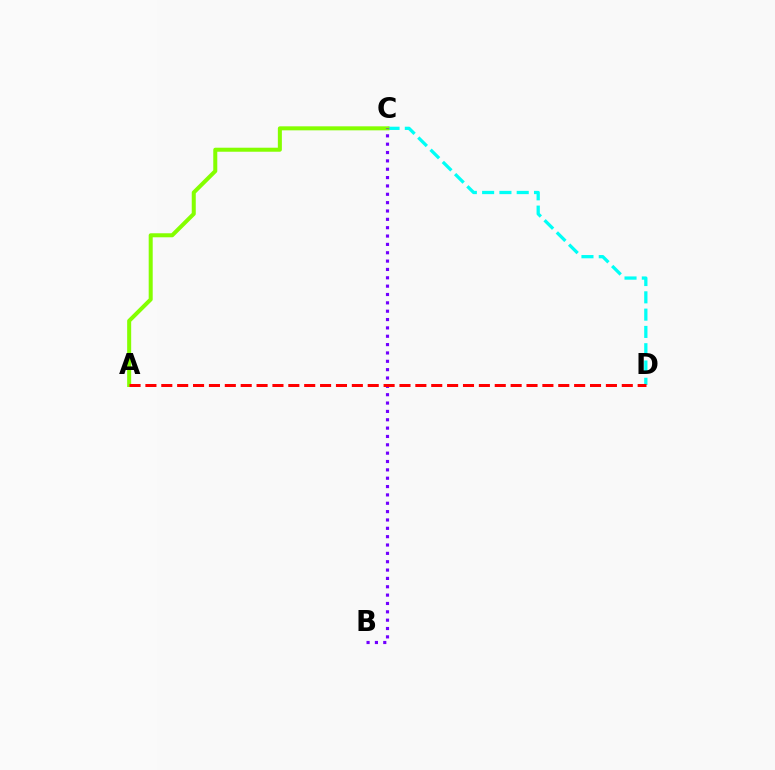{('C', 'D'): [{'color': '#00fff6', 'line_style': 'dashed', 'thickness': 2.35}], ('A', 'C'): [{'color': '#84ff00', 'line_style': 'solid', 'thickness': 2.89}], ('B', 'C'): [{'color': '#7200ff', 'line_style': 'dotted', 'thickness': 2.27}], ('A', 'D'): [{'color': '#ff0000', 'line_style': 'dashed', 'thickness': 2.16}]}